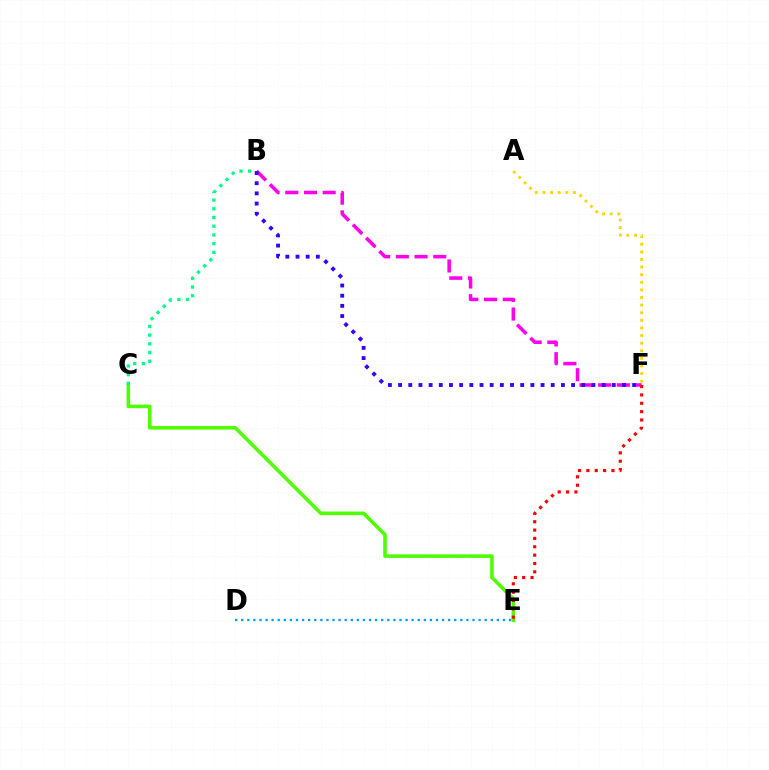{('A', 'F'): [{'color': '#ffd500', 'line_style': 'dotted', 'thickness': 2.07}], ('B', 'F'): [{'color': '#ff00ed', 'line_style': 'dashed', 'thickness': 2.54}, {'color': '#3700ff', 'line_style': 'dotted', 'thickness': 2.76}], ('C', 'E'): [{'color': '#4fff00', 'line_style': 'solid', 'thickness': 2.57}], ('D', 'E'): [{'color': '#009eff', 'line_style': 'dotted', 'thickness': 1.65}], ('B', 'C'): [{'color': '#00ff86', 'line_style': 'dotted', 'thickness': 2.37}], ('E', 'F'): [{'color': '#ff0000', 'line_style': 'dotted', 'thickness': 2.27}]}